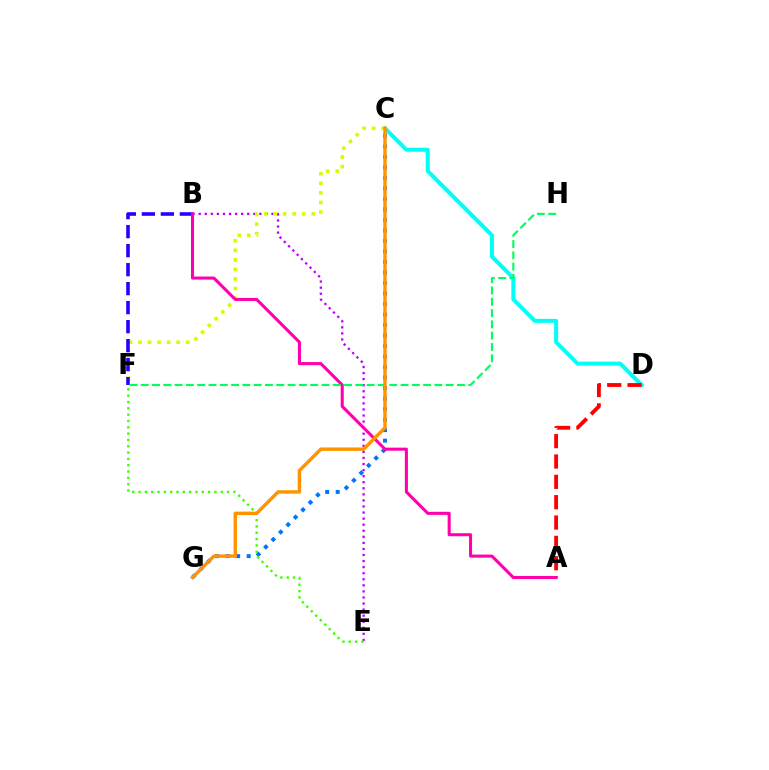{('C', 'D'): [{'color': '#00fff6', 'line_style': 'solid', 'thickness': 2.87}], ('B', 'E'): [{'color': '#b900ff', 'line_style': 'dotted', 'thickness': 1.65}], ('C', 'G'): [{'color': '#0074ff', 'line_style': 'dotted', 'thickness': 2.86}, {'color': '#ff9400', 'line_style': 'solid', 'thickness': 2.47}], ('A', 'D'): [{'color': '#ff0000', 'line_style': 'dashed', 'thickness': 2.76}], ('C', 'F'): [{'color': '#d1ff00', 'line_style': 'dotted', 'thickness': 2.59}], ('B', 'F'): [{'color': '#2500ff', 'line_style': 'dashed', 'thickness': 2.58}], ('E', 'F'): [{'color': '#3dff00', 'line_style': 'dotted', 'thickness': 1.72}], ('A', 'B'): [{'color': '#ff00ac', 'line_style': 'solid', 'thickness': 2.2}], ('F', 'H'): [{'color': '#00ff5c', 'line_style': 'dashed', 'thickness': 1.53}]}